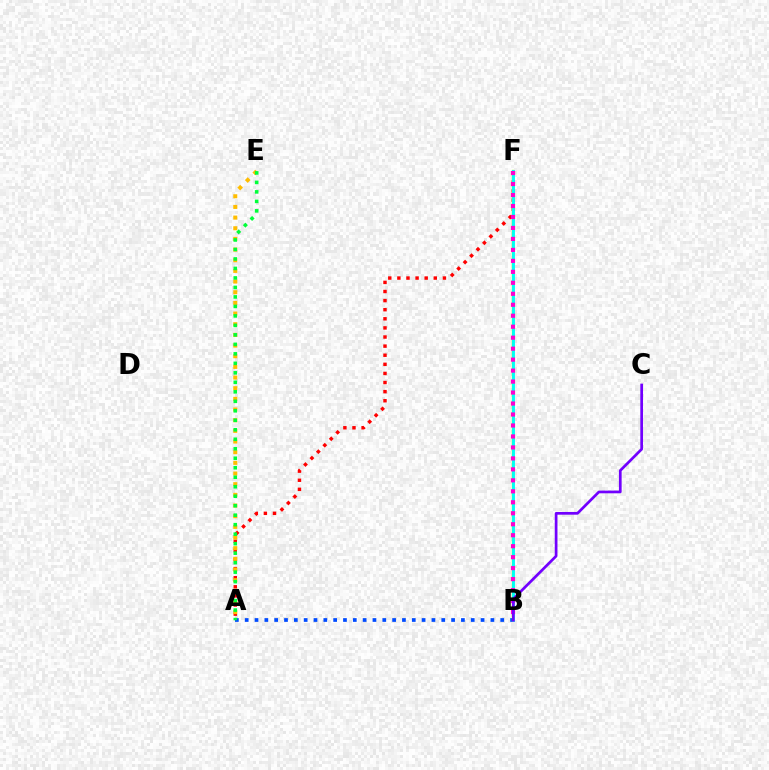{('A', 'F'): [{'color': '#ff0000', 'line_style': 'dotted', 'thickness': 2.47}], ('A', 'E'): [{'color': '#ffbd00', 'line_style': 'dotted', 'thickness': 2.9}, {'color': '#00ff39', 'line_style': 'dotted', 'thickness': 2.58}], ('A', 'B'): [{'color': '#004bff', 'line_style': 'dotted', 'thickness': 2.67}], ('B', 'F'): [{'color': '#84ff00', 'line_style': 'solid', 'thickness': 1.65}, {'color': '#00fff6', 'line_style': 'solid', 'thickness': 2.08}, {'color': '#ff00cf', 'line_style': 'dotted', 'thickness': 2.98}], ('B', 'C'): [{'color': '#7200ff', 'line_style': 'solid', 'thickness': 1.95}]}